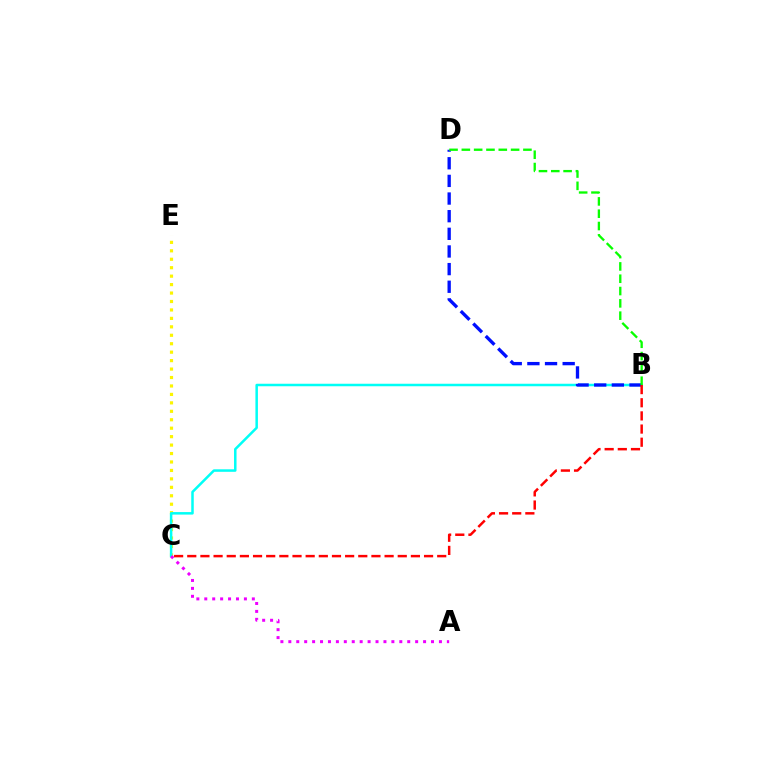{('C', 'E'): [{'color': '#fcf500', 'line_style': 'dotted', 'thickness': 2.3}], ('B', 'C'): [{'color': '#00fff6', 'line_style': 'solid', 'thickness': 1.8}, {'color': '#ff0000', 'line_style': 'dashed', 'thickness': 1.79}], ('A', 'C'): [{'color': '#ee00ff', 'line_style': 'dotted', 'thickness': 2.15}], ('B', 'D'): [{'color': '#0010ff', 'line_style': 'dashed', 'thickness': 2.4}, {'color': '#08ff00', 'line_style': 'dashed', 'thickness': 1.67}]}